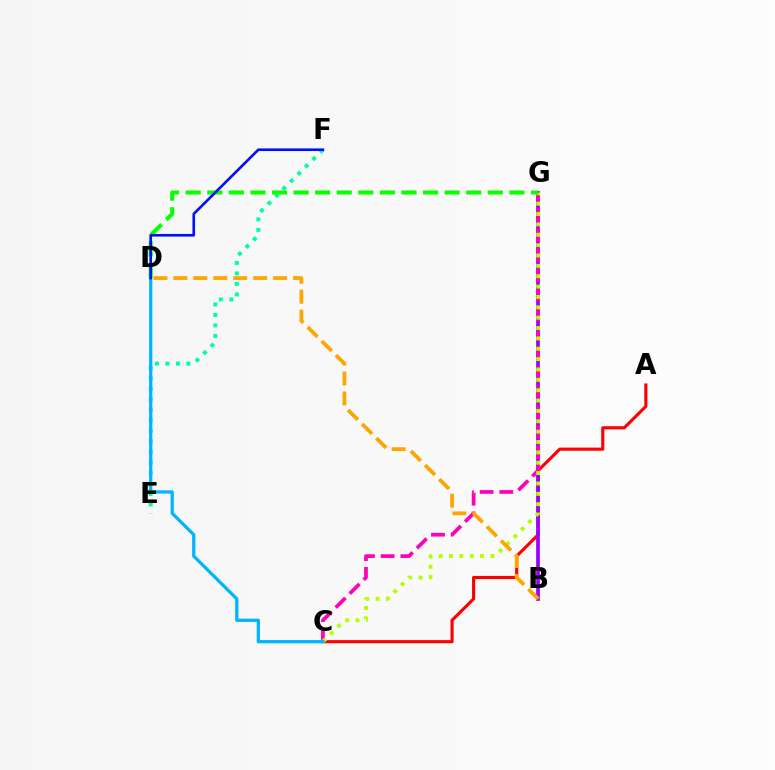{('E', 'F'): [{'color': '#00ff9d', 'line_style': 'dotted', 'thickness': 2.85}], ('A', 'C'): [{'color': '#ff0000', 'line_style': 'solid', 'thickness': 2.24}], ('B', 'G'): [{'color': '#9b00ff', 'line_style': 'solid', 'thickness': 2.67}], ('C', 'G'): [{'color': '#ff00bd', 'line_style': 'dashed', 'thickness': 2.68}, {'color': '#b3ff00', 'line_style': 'dotted', 'thickness': 2.82}], ('C', 'D'): [{'color': '#00b5ff', 'line_style': 'solid', 'thickness': 2.34}], ('D', 'G'): [{'color': '#08ff00', 'line_style': 'dashed', 'thickness': 2.93}], ('D', 'F'): [{'color': '#0010ff', 'line_style': 'solid', 'thickness': 1.89}], ('B', 'D'): [{'color': '#ffa500', 'line_style': 'dashed', 'thickness': 2.71}]}